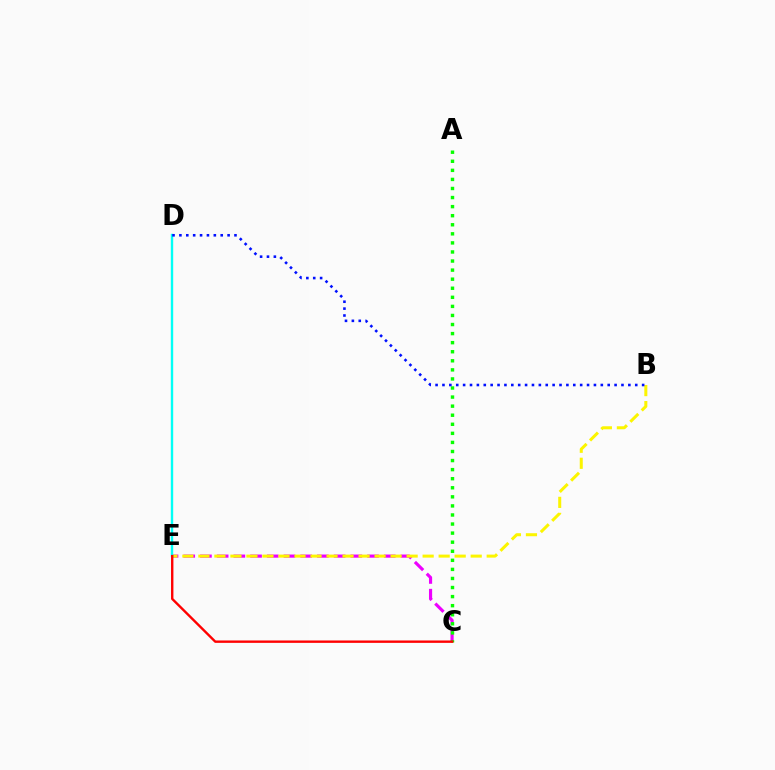{('C', 'E'): [{'color': '#ee00ff', 'line_style': 'dashed', 'thickness': 2.27}, {'color': '#ff0000', 'line_style': 'solid', 'thickness': 1.72}], ('A', 'C'): [{'color': '#08ff00', 'line_style': 'dotted', 'thickness': 2.46}], ('B', 'E'): [{'color': '#fcf500', 'line_style': 'dashed', 'thickness': 2.18}], ('D', 'E'): [{'color': '#00fff6', 'line_style': 'solid', 'thickness': 1.72}], ('B', 'D'): [{'color': '#0010ff', 'line_style': 'dotted', 'thickness': 1.87}]}